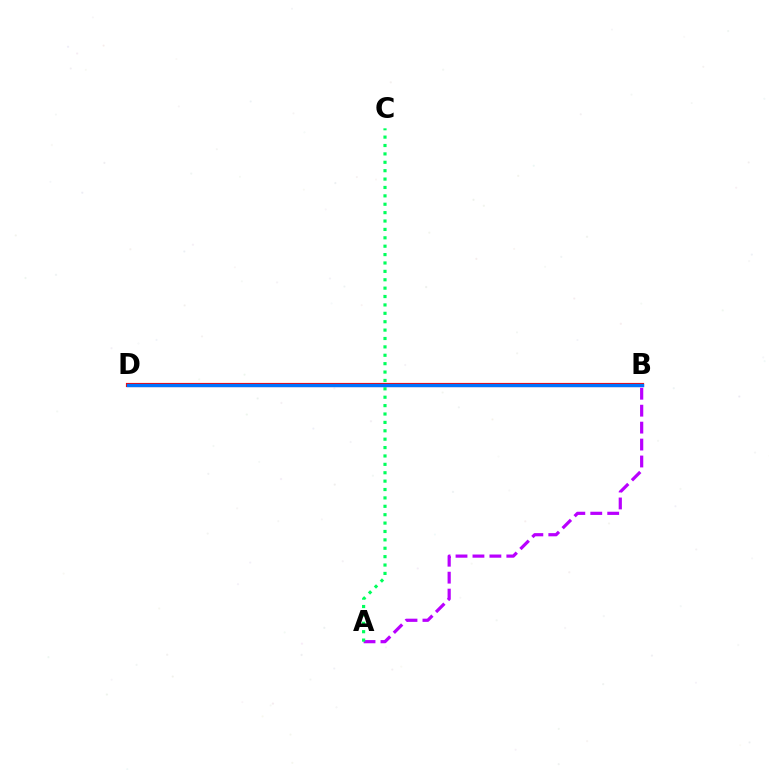{('B', 'D'): [{'color': '#d1ff00', 'line_style': 'dashed', 'thickness': 2.88}, {'color': '#ff0000', 'line_style': 'solid', 'thickness': 2.99}, {'color': '#0074ff', 'line_style': 'solid', 'thickness': 2.42}], ('A', 'B'): [{'color': '#b900ff', 'line_style': 'dashed', 'thickness': 2.3}], ('A', 'C'): [{'color': '#00ff5c', 'line_style': 'dotted', 'thickness': 2.28}]}